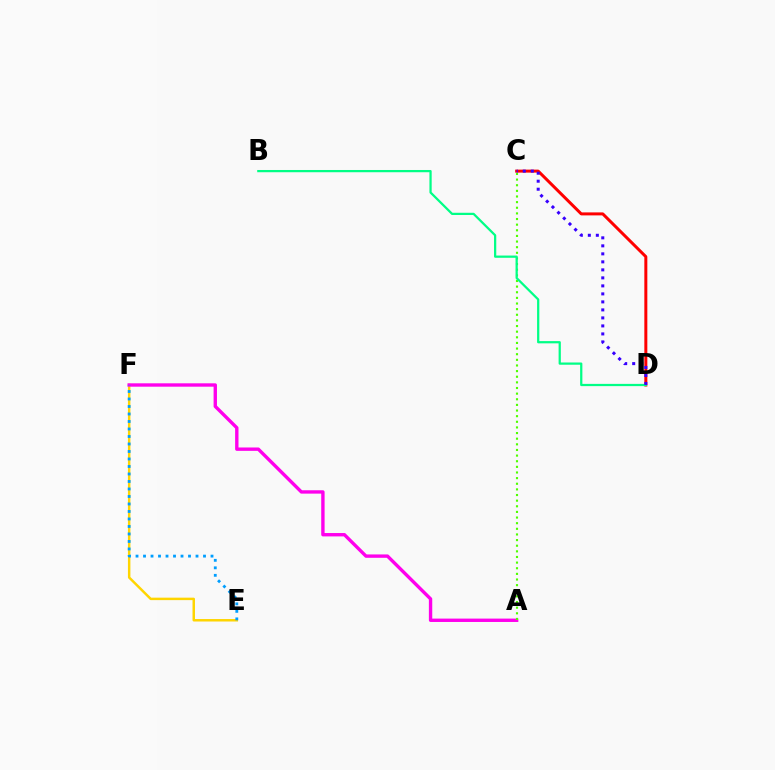{('E', 'F'): [{'color': '#ffd500', 'line_style': 'solid', 'thickness': 1.78}, {'color': '#009eff', 'line_style': 'dotted', 'thickness': 2.04}], ('A', 'F'): [{'color': '#ff00ed', 'line_style': 'solid', 'thickness': 2.43}], ('A', 'C'): [{'color': '#4fff00', 'line_style': 'dotted', 'thickness': 1.53}], ('C', 'D'): [{'color': '#ff0000', 'line_style': 'solid', 'thickness': 2.16}, {'color': '#3700ff', 'line_style': 'dotted', 'thickness': 2.18}], ('B', 'D'): [{'color': '#00ff86', 'line_style': 'solid', 'thickness': 1.61}]}